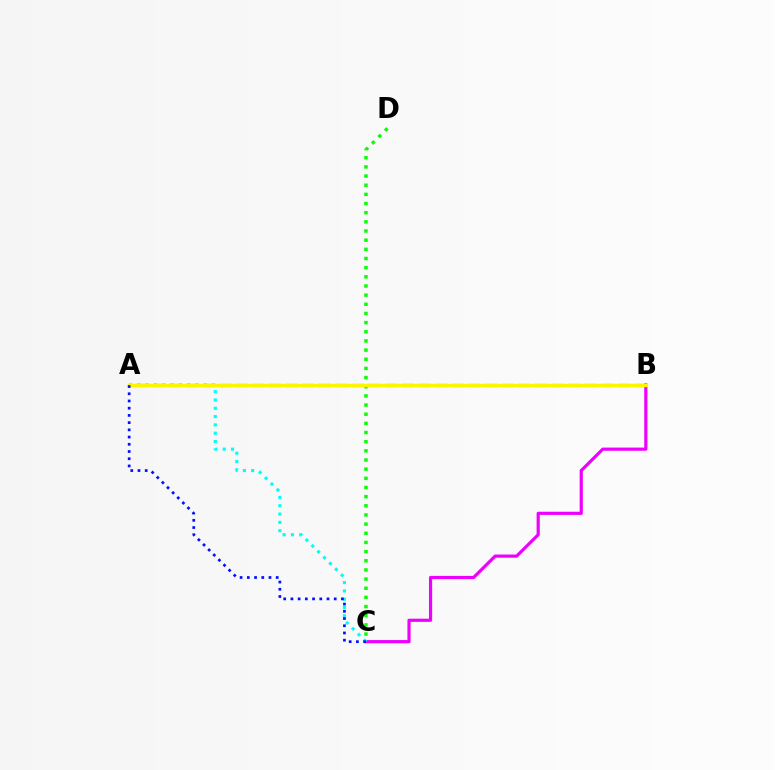{('B', 'C'): [{'color': '#ee00ff', 'line_style': 'solid', 'thickness': 2.29}], ('A', 'B'): [{'color': '#ff0000', 'line_style': 'dashed', 'thickness': 2.26}, {'color': '#fcf500', 'line_style': 'solid', 'thickness': 2.45}], ('C', 'D'): [{'color': '#08ff00', 'line_style': 'dotted', 'thickness': 2.49}], ('A', 'C'): [{'color': '#00fff6', 'line_style': 'dotted', 'thickness': 2.26}, {'color': '#0010ff', 'line_style': 'dotted', 'thickness': 1.96}]}